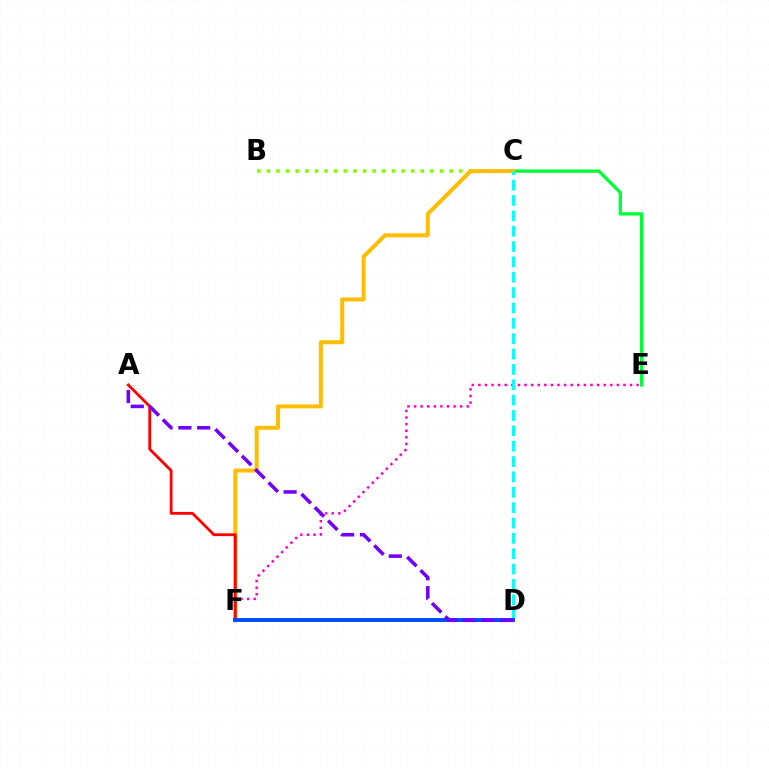{('B', 'C'): [{'color': '#84ff00', 'line_style': 'dotted', 'thickness': 2.61}], ('E', 'F'): [{'color': '#ff00cf', 'line_style': 'dotted', 'thickness': 1.79}], ('C', 'E'): [{'color': '#00ff39', 'line_style': 'solid', 'thickness': 2.39}], ('C', 'F'): [{'color': '#ffbd00', 'line_style': 'solid', 'thickness': 2.86}], ('A', 'F'): [{'color': '#ff0000', 'line_style': 'solid', 'thickness': 2.02}], ('C', 'D'): [{'color': '#00fff6', 'line_style': 'dashed', 'thickness': 2.09}], ('D', 'F'): [{'color': '#004bff', 'line_style': 'solid', 'thickness': 2.82}], ('A', 'D'): [{'color': '#7200ff', 'line_style': 'dashed', 'thickness': 2.56}]}